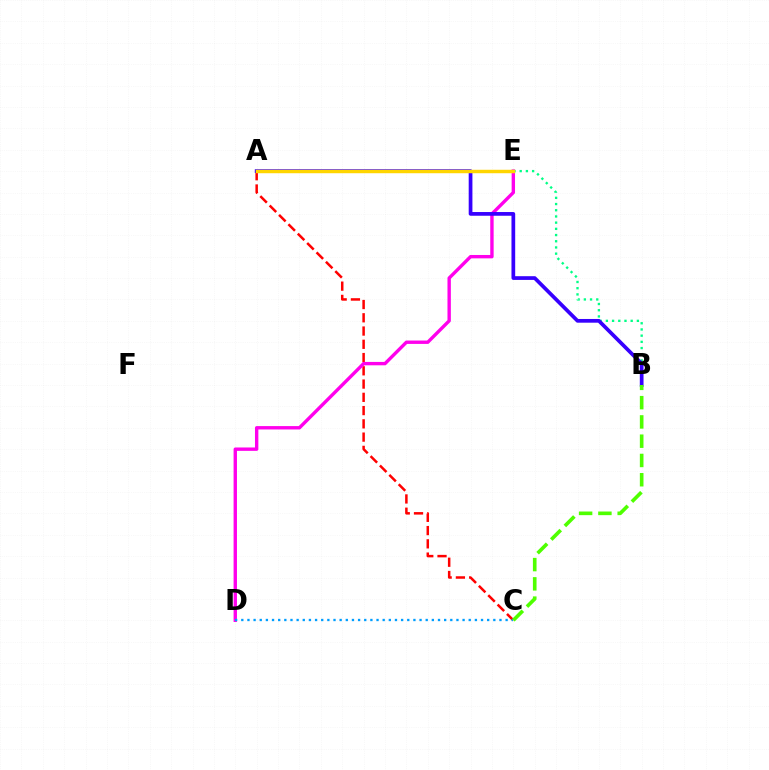{('A', 'C'): [{'color': '#ff0000', 'line_style': 'dashed', 'thickness': 1.8}], ('D', 'E'): [{'color': '#ff00ed', 'line_style': 'solid', 'thickness': 2.44}], ('B', 'E'): [{'color': '#00ff86', 'line_style': 'dotted', 'thickness': 1.68}], ('A', 'B'): [{'color': '#3700ff', 'line_style': 'solid', 'thickness': 2.68}], ('A', 'E'): [{'color': '#ffd500', 'line_style': 'solid', 'thickness': 2.48}], ('C', 'D'): [{'color': '#009eff', 'line_style': 'dotted', 'thickness': 1.67}], ('B', 'C'): [{'color': '#4fff00', 'line_style': 'dashed', 'thickness': 2.62}]}